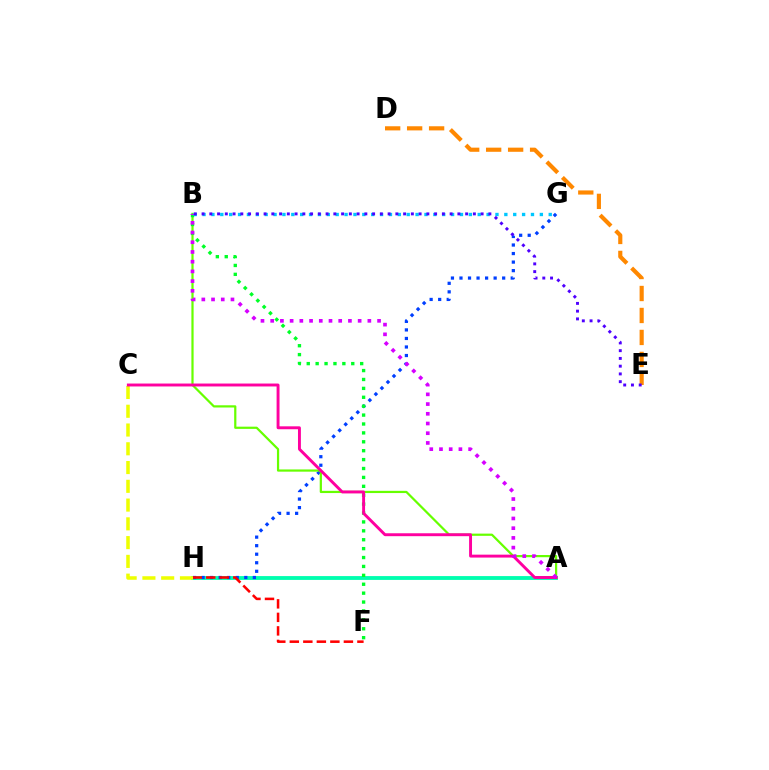{('A', 'H'): [{'color': '#00ffaf', 'line_style': 'solid', 'thickness': 2.76}], ('G', 'H'): [{'color': '#003fff', 'line_style': 'dotted', 'thickness': 2.32}], ('A', 'B'): [{'color': '#66ff00', 'line_style': 'solid', 'thickness': 1.6}, {'color': '#d600ff', 'line_style': 'dotted', 'thickness': 2.64}], ('F', 'H'): [{'color': '#ff0000', 'line_style': 'dashed', 'thickness': 1.84}], ('C', 'H'): [{'color': '#eeff00', 'line_style': 'dashed', 'thickness': 2.55}], ('B', 'F'): [{'color': '#00ff27', 'line_style': 'dotted', 'thickness': 2.42}], ('A', 'C'): [{'color': '#ff00a0', 'line_style': 'solid', 'thickness': 2.1}], ('B', 'G'): [{'color': '#00c7ff', 'line_style': 'dotted', 'thickness': 2.41}], ('D', 'E'): [{'color': '#ff8800', 'line_style': 'dashed', 'thickness': 2.98}], ('B', 'E'): [{'color': '#4f00ff', 'line_style': 'dotted', 'thickness': 2.11}]}